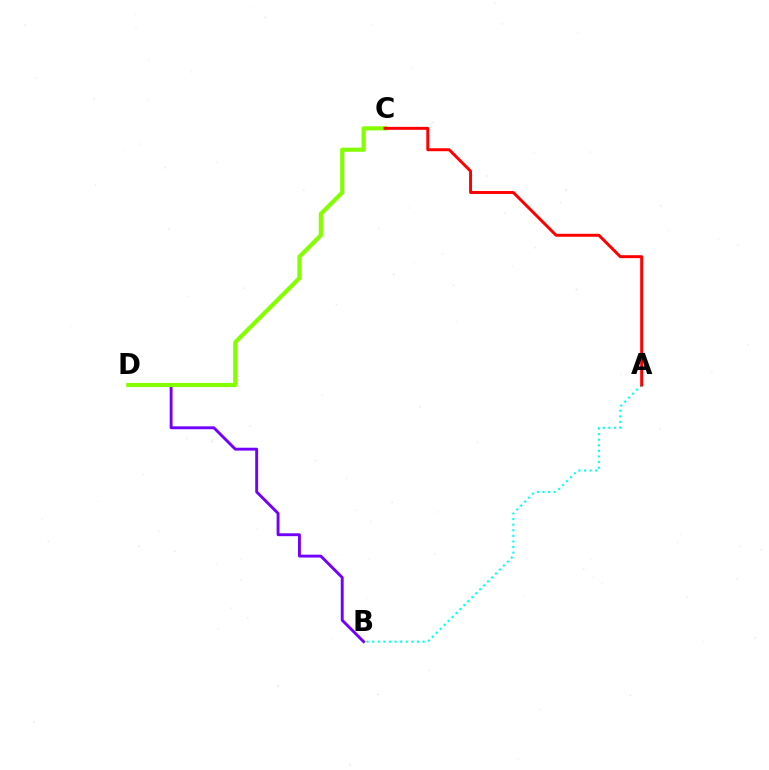{('B', 'D'): [{'color': '#7200ff', 'line_style': 'solid', 'thickness': 2.08}], ('C', 'D'): [{'color': '#84ff00', 'line_style': 'solid', 'thickness': 2.99}], ('A', 'B'): [{'color': '#00fff6', 'line_style': 'dotted', 'thickness': 1.52}], ('A', 'C'): [{'color': '#ff0000', 'line_style': 'solid', 'thickness': 2.13}]}